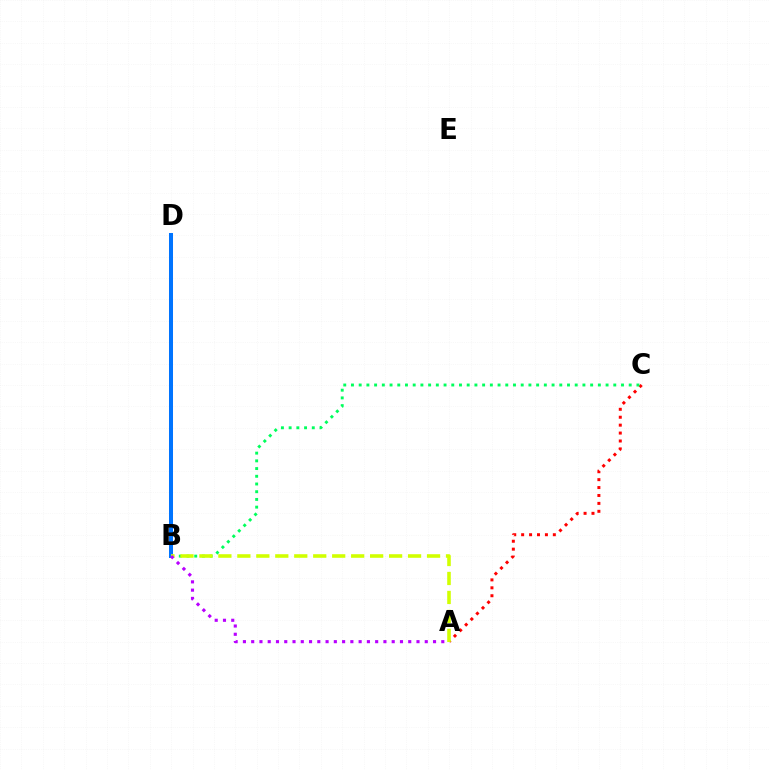{('B', 'D'): [{'color': '#0074ff', 'line_style': 'solid', 'thickness': 2.88}], ('A', 'C'): [{'color': '#ff0000', 'line_style': 'dotted', 'thickness': 2.15}], ('B', 'C'): [{'color': '#00ff5c', 'line_style': 'dotted', 'thickness': 2.1}], ('A', 'B'): [{'color': '#d1ff00', 'line_style': 'dashed', 'thickness': 2.58}, {'color': '#b900ff', 'line_style': 'dotted', 'thickness': 2.25}]}